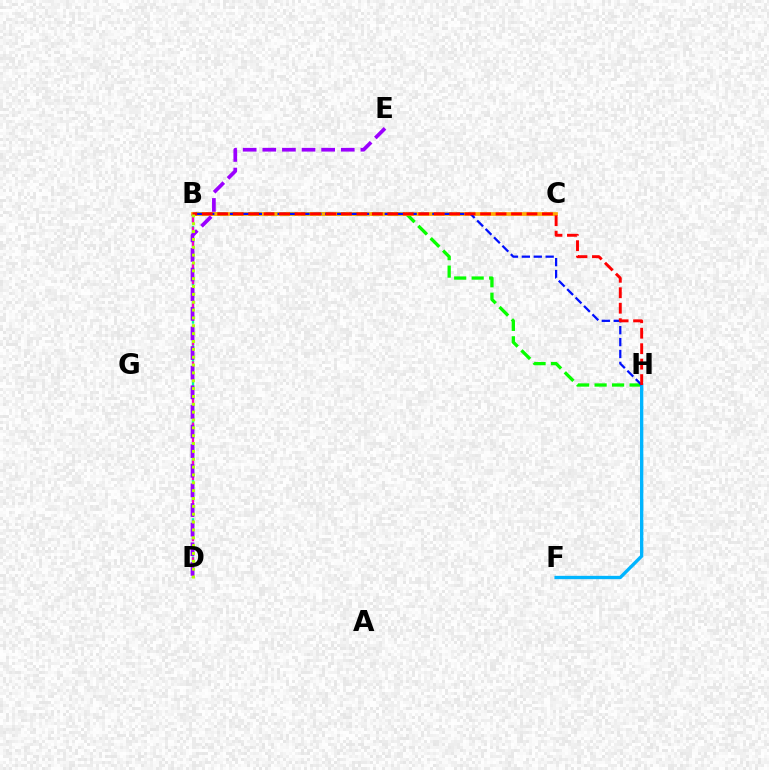{('B', 'H'): [{'color': '#08ff00', 'line_style': 'dashed', 'thickness': 2.37}, {'color': '#0010ff', 'line_style': 'dashed', 'thickness': 1.62}, {'color': '#ff0000', 'line_style': 'dashed', 'thickness': 2.1}], ('B', 'D'): [{'color': '#00ff9d', 'line_style': 'dashed', 'thickness': 1.73}, {'color': '#ff00bd', 'line_style': 'dashed', 'thickness': 1.66}, {'color': '#b3ff00', 'line_style': 'dotted', 'thickness': 2.13}], ('B', 'C'): [{'color': '#ffa500', 'line_style': 'solid', 'thickness': 2.68}], ('F', 'H'): [{'color': '#00b5ff', 'line_style': 'solid', 'thickness': 2.4}], ('D', 'E'): [{'color': '#9b00ff', 'line_style': 'dashed', 'thickness': 2.67}]}